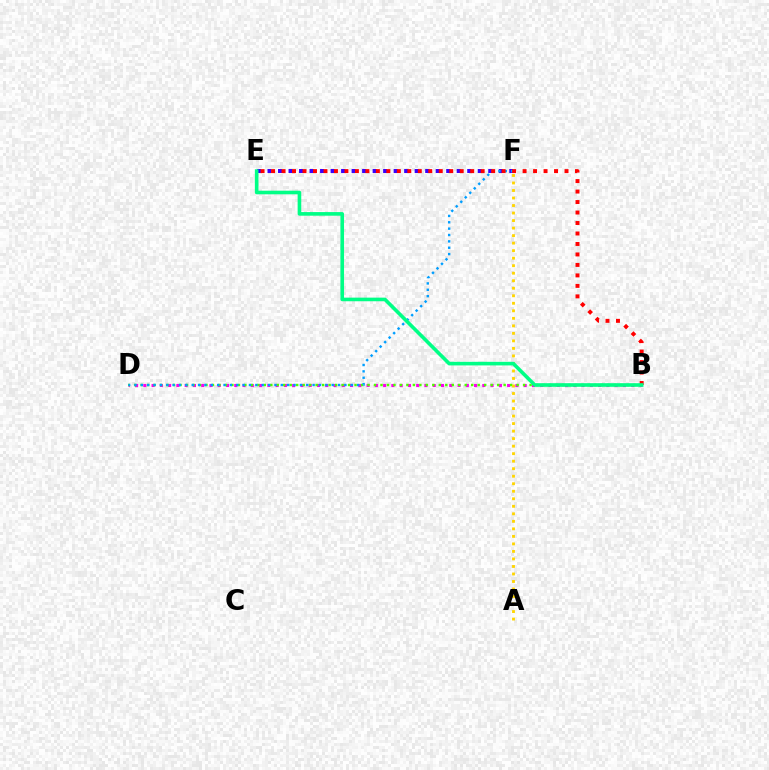{('B', 'D'): [{'color': '#ff00ed', 'line_style': 'dotted', 'thickness': 2.25}, {'color': '#4fff00', 'line_style': 'dotted', 'thickness': 1.76}], ('A', 'F'): [{'color': '#ffd500', 'line_style': 'dotted', 'thickness': 2.04}], ('E', 'F'): [{'color': '#3700ff', 'line_style': 'dotted', 'thickness': 2.86}], ('D', 'F'): [{'color': '#009eff', 'line_style': 'dotted', 'thickness': 1.73}], ('B', 'E'): [{'color': '#ff0000', 'line_style': 'dotted', 'thickness': 2.85}, {'color': '#00ff86', 'line_style': 'solid', 'thickness': 2.61}]}